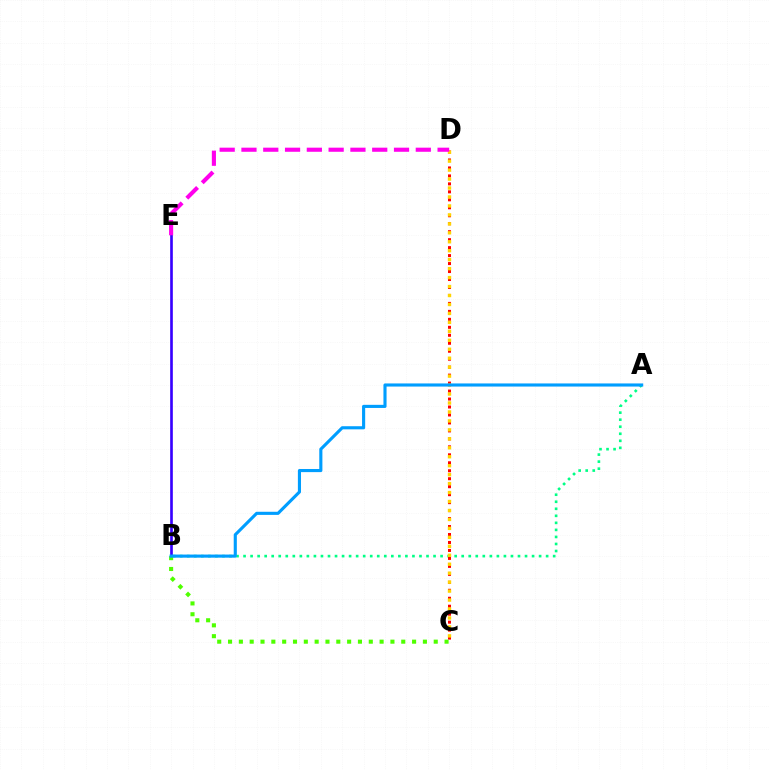{('A', 'B'): [{'color': '#00ff86', 'line_style': 'dotted', 'thickness': 1.91}, {'color': '#009eff', 'line_style': 'solid', 'thickness': 2.25}], ('C', 'D'): [{'color': '#ff0000', 'line_style': 'dotted', 'thickness': 2.17}, {'color': '#ffd500', 'line_style': 'dotted', 'thickness': 2.43}], ('B', 'E'): [{'color': '#3700ff', 'line_style': 'solid', 'thickness': 1.91}], ('D', 'E'): [{'color': '#ff00ed', 'line_style': 'dashed', 'thickness': 2.96}], ('B', 'C'): [{'color': '#4fff00', 'line_style': 'dotted', 'thickness': 2.94}]}